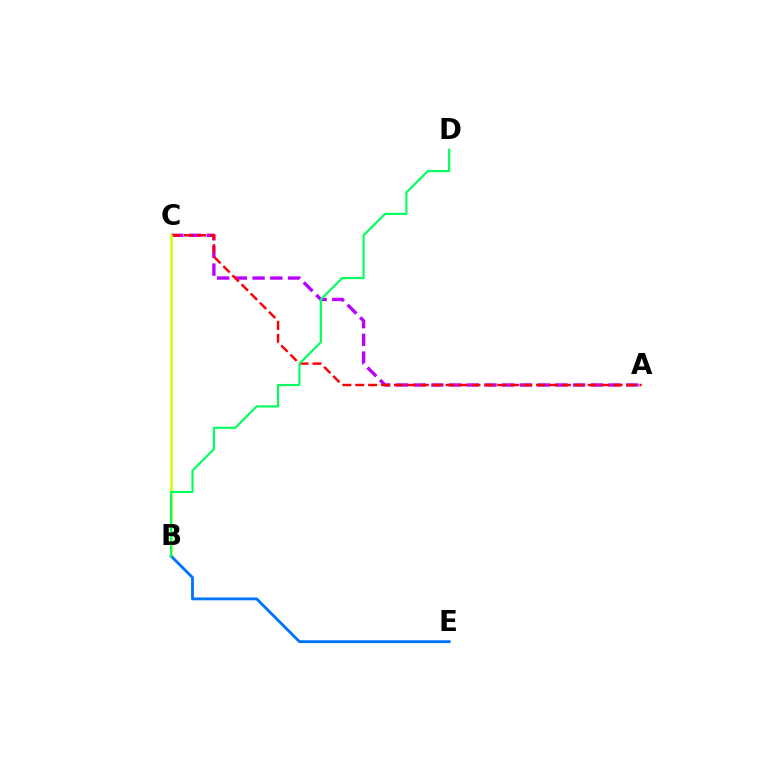{('A', 'C'): [{'color': '#b900ff', 'line_style': 'dashed', 'thickness': 2.41}, {'color': '#ff0000', 'line_style': 'dashed', 'thickness': 1.75}], ('B', 'C'): [{'color': '#d1ff00', 'line_style': 'solid', 'thickness': 1.82}], ('B', 'E'): [{'color': '#0074ff', 'line_style': 'solid', 'thickness': 2.04}], ('B', 'D'): [{'color': '#00ff5c', 'line_style': 'solid', 'thickness': 1.53}]}